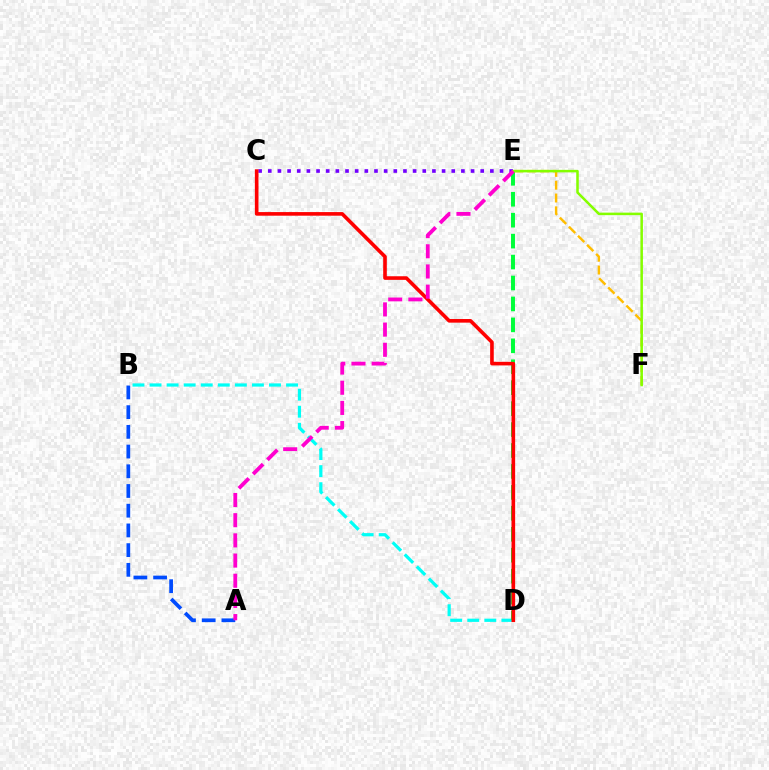{('C', 'E'): [{'color': '#7200ff', 'line_style': 'dotted', 'thickness': 2.62}], ('E', 'F'): [{'color': '#ffbd00', 'line_style': 'dashed', 'thickness': 1.74}, {'color': '#84ff00', 'line_style': 'solid', 'thickness': 1.82}], ('B', 'D'): [{'color': '#00fff6', 'line_style': 'dashed', 'thickness': 2.32}], ('D', 'E'): [{'color': '#00ff39', 'line_style': 'dashed', 'thickness': 2.84}], ('A', 'B'): [{'color': '#004bff', 'line_style': 'dashed', 'thickness': 2.68}], ('C', 'D'): [{'color': '#ff0000', 'line_style': 'solid', 'thickness': 2.6}], ('A', 'E'): [{'color': '#ff00cf', 'line_style': 'dashed', 'thickness': 2.74}]}